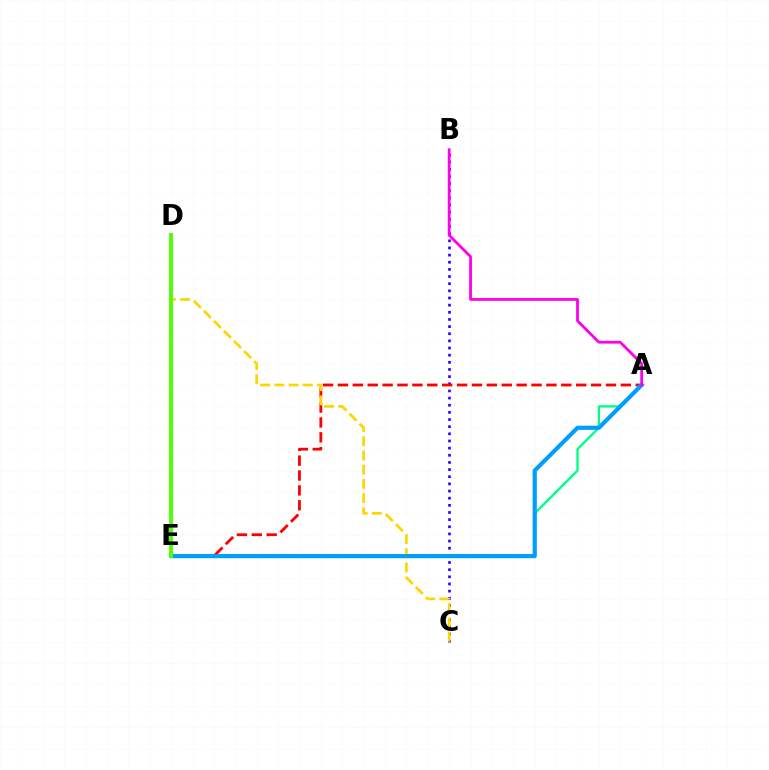{('B', 'C'): [{'color': '#3700ff', 'line_style': 'dotted', 'thickness': 1.94}], ('A', 'E'): [{'color': '#ff0000', 'line_style': 'dashed', 'thickness': 2.02}, {'color': '#00ff86', 'line_style': 'solid', 'thickness': 1.7}, {'color': '#009eff', 'line_style': 'solid', 'thickness': 3.0}], ('C', 'D'): [{'color': '#ffd500', 'line_style': 'dashed', 'thickness': 1.93}], ('A', 'B'): [{'color': '#ff00ed', 'line_style': 'solid', 'thickness': 2.01}], ('D', 'E'): [{'color': '#4fff00', 'line_style': 'solid', 'thickness': 2.81}]}